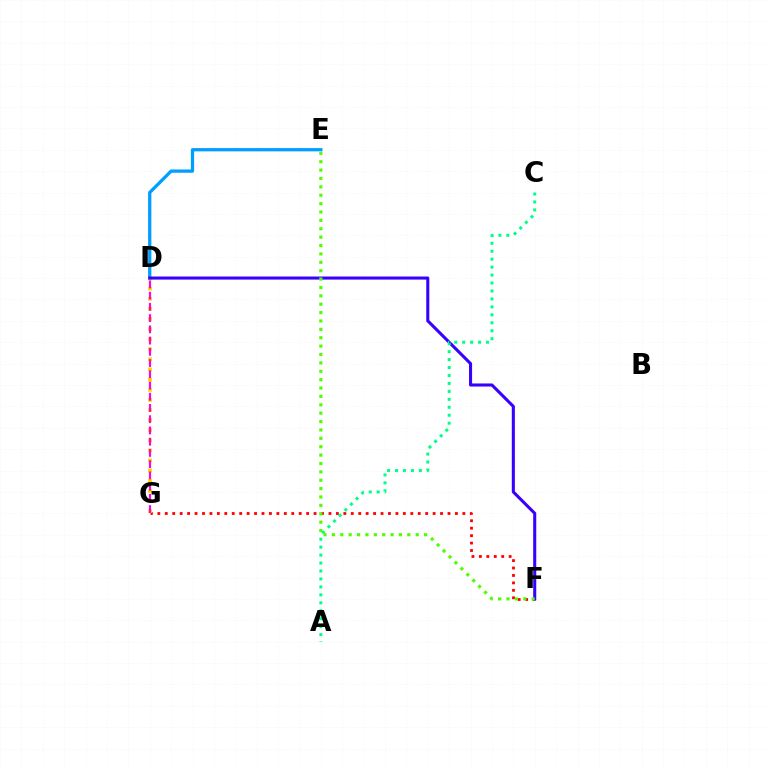{('F', 'G'): [{'color': '#ff0000', 'line_style': 'dotted', 'thickness': 2.02}], ('D', 'E'): [{'color': '#009eff', 'line_style': 'solid', 'thickness': 2.35}], ('D', 'G'): [{'color': '#ffd500', 'line_style': 'dotted', 'thickness': 2.75}, {'color': '#ff00ed', 'line_style': 'dashed', 'thickness': 1.53}], ('D', 'F'): [{'color': '#3700ff', 'line_style': 'solid', 'thickness': 2.21}], ('A', 'C'): [{'color': '#00ff86', 'line_style': 'dotted', 'thickness': 2.16}], ('E', 'F'): [{'color': '#4fff00', 'line_style': 'dotted', 'thickness': 2.28}]}